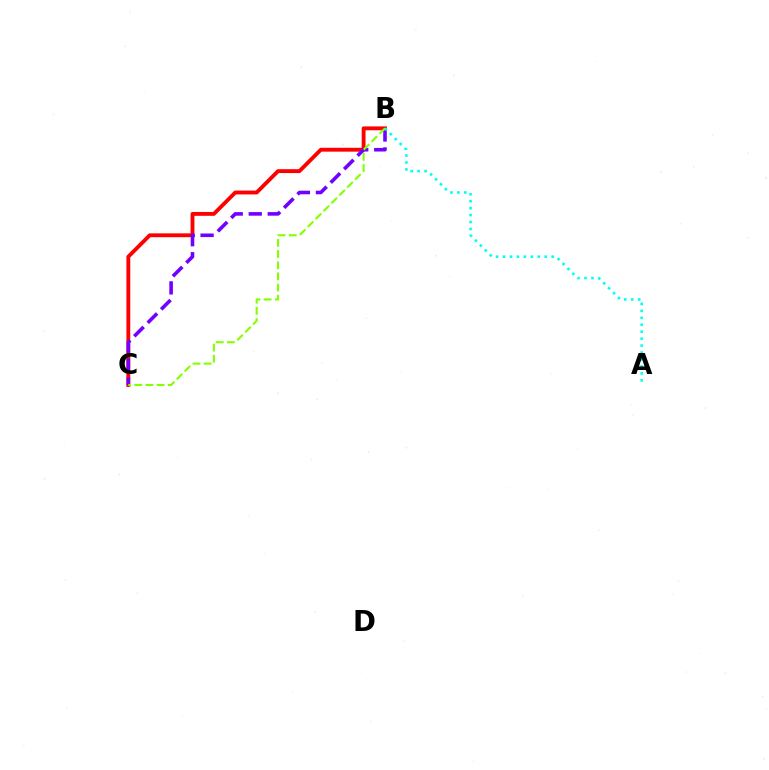{('B', 'C'): [{'color': '#ff0000', 'line_style': 'solid', 'thickness': 2.78}, {'color': '#7200ff', 'line_style': 'dashed', 'thickness': 2.58}, {'color': '#84ff00', 'line_style': 'dashed', 'thickness': 1.52}], ('A', 'B'): [{'color': '#00fff6', 'line_style': 'dotted', 'thickness': 1.89}]}